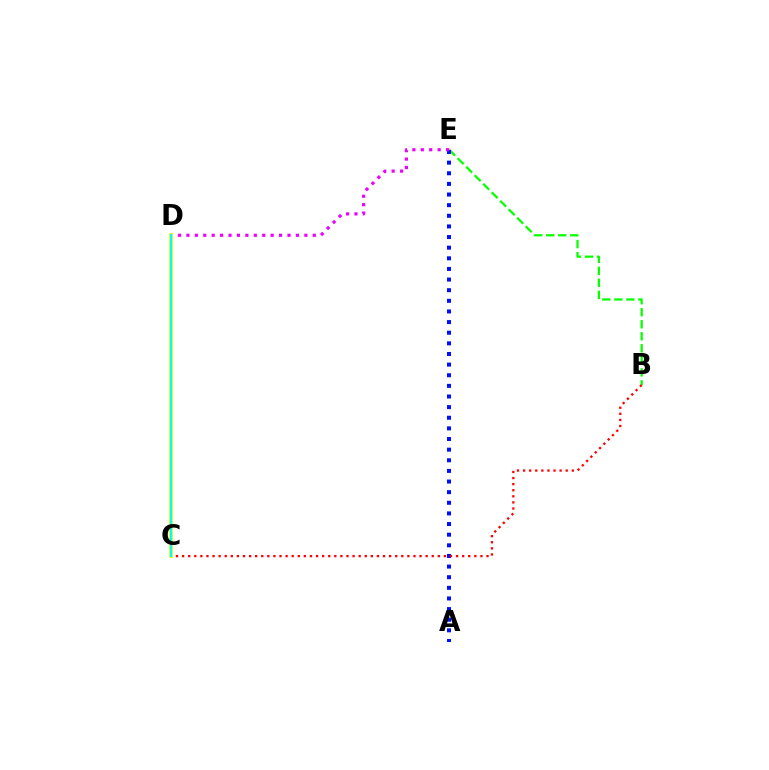{('B', 'E'): [{'color': '#08ff00', 'line_style': 'dashed', 'thickness': 1.63}], ('A', 'E'): [{'color': '#0010ff', 'line_style': 'dotted', 'thickness': 2.89}], ('B', 'C'): [{'color': '#ff0000', 'line_style': 'dotted', 'thickness': 1.65}], ('D', 'E'): [{'color': '#ee00ff', 'line_style': 'dotted', 'thickness': 2.29}], ('C', 'D'): [{'color': '#fcf500', 'line_style': 'solid', 'thickness': 2.66}, {'color': '#00fff6', 'line_style': 'solid', 'thickness': 1.58}]}